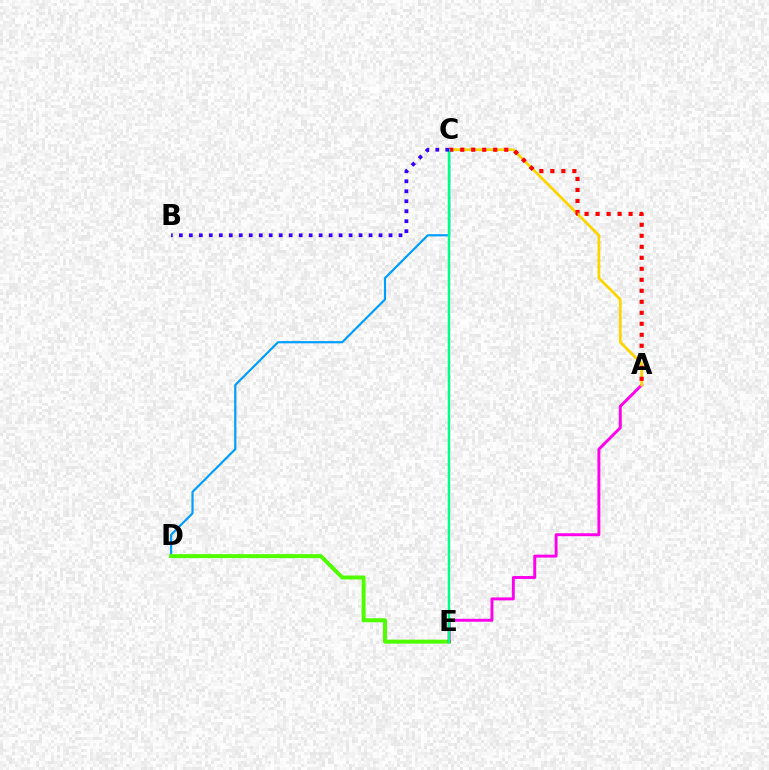{('C', 'D'): [{'color': '#009eff', 'line_style': 'solid', 'thickness': 1.58}], ('D', 'E'): [{'color': '#4fff00', 'line_style': 'solid', 'thickness': 2.85}], ('A', 'E'): [{'color': '#ff00ed', 'line_style': 'solid', 'thickness': 2.1}], ('A', 'C'): [{'color': '#ffd500', 'line_style': 'solid', 'thickness': 1.97}, {'color': '#ff0000', 'line_style': 'dotted', 'thickness': 2.99}], ('C', 'E'): [{'color': '#00ff86', 'line_style': 'solid', 'thickness': 1.76}], ('B', 'C'): [{'color': '#3700ff', 'line_style': 'dotted', 'thickness': 2.71}]}